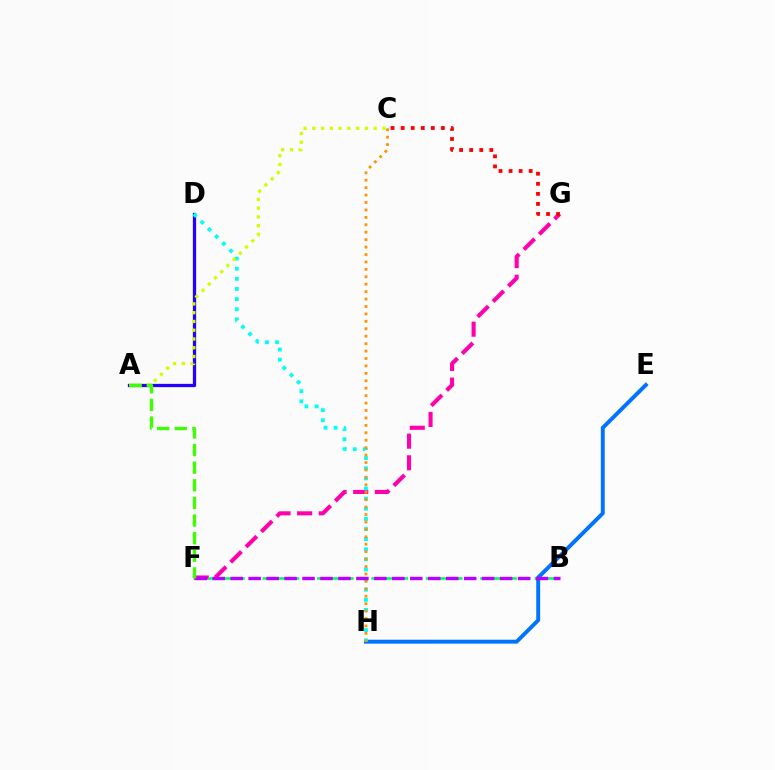{('F', 'G'): [{'color': '#ff00ac', 'line_style': 'dashed', 'thickness': 2.94}], ('A', 'D'): [{'color': '#2500ff', 'line_style': 'solid', 'thickness': 2.35}], ('E', 'H'): [{'color': '#0074ff', 'line_style': 'solid', 'thickness': 2.82}], ('D', 'H'): [{'color': '#00fff6', 'line_style': 'dotted', 'thickness': 2.75}], ('A', 'C'): [{'color': '#d1ff00', 'line_style': 'dotted', 'thickness': 2.38}], ('B', 'F'): [{'color': '#00ff5c', 'line_style': 'dashed', 'thickness': 1.85}, {'color': '#b900ff', 'line_style': 'dashed', 'thickness': 2.44}], ('C', 'H'): [{'color': '#ff9400', 'line_style': 'dotted', 'thickness': 2.02}], ('C', 'G'): [{'color': '#ff0000', 'line_style': 'dotted', 'thickness': 2.73}], ('A', 'F'): [{'color': '#3dff00', 'line_style': 'dashed', 'thickness': 2.39}]}